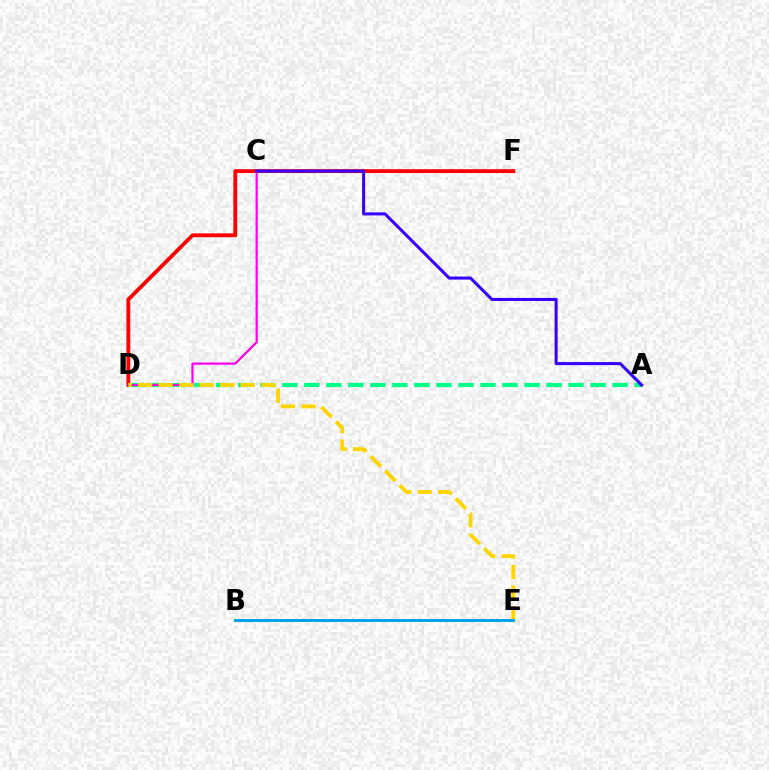{('A', 'D'): [{'color': '#00ff86', 'line_style': 'dashed', 'thickness': 2.99}], ('D', 'F'): [{'color': '#ff0000', 'line_style': 'solid', 'thickness': 2.75}], ('C', 'D'): [{'color': '#ff00ed', 'line_style': 'solid', 'thickness': 1.6}], ('A', 'C'): [{'color': '#3700ff', 'line_style': 'solid', 'thickness': 2.19}], ('B', 'E'): [{'color': '#4fff00', 'line_style': 'solid', 'thickness': 2.12}, {'color': '#009eff', 'line_style': 'solid', 'thickness': 1.99}], ('D', 'E'): [{'color': '#ffd500', 'line_style': 'dashed', 'thickness': 2.79}]}